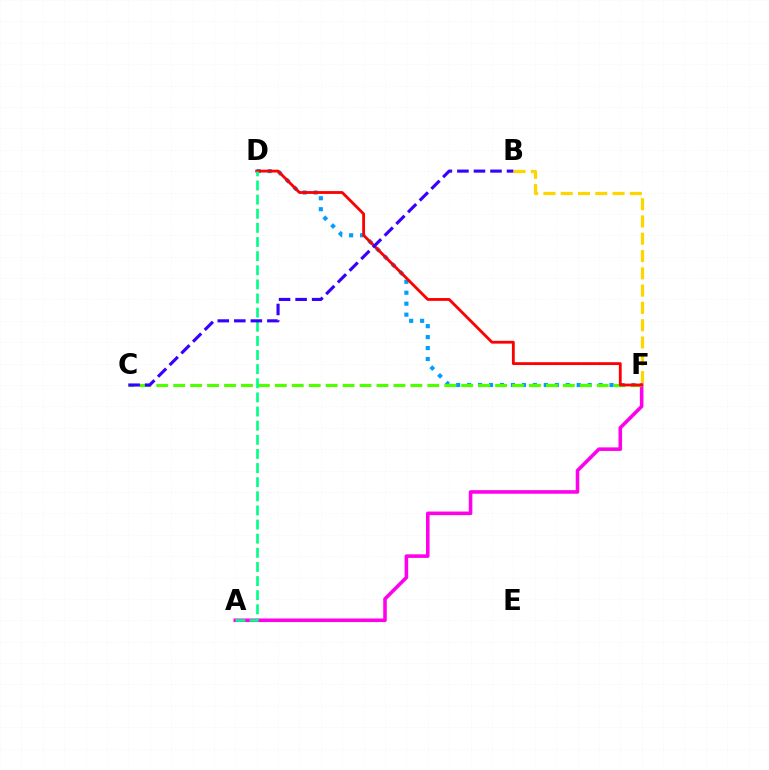{('B', 'F'): [{'color': '#ffd500', 'line_style': 'dashed', 'thickness': 2.35}], ('D', 'F'): [{'color': '#009eff', 'line_style': 'dotted', 'thickness': 2.98}, {'color': '#ff0000', 'line_style': 'solid', 'thickness': 2.03}], ('A', 'F'): [{'color': '#ff00ed', 'line_style': 'solid', 'thickness': 2.57}], ('C', 'F'): [{'color': '#4fff00', 'line_style': 'dashed', 'thickness': 2.3}], ('A', 'D'): [{'color': '#00ff86', 'line_style': 'dashed', 'thickness': 1.92}], ('B', 'C'): [{'color': '#3700ff', 'line_style': 'dashed', 'thickness': 2.25}]}